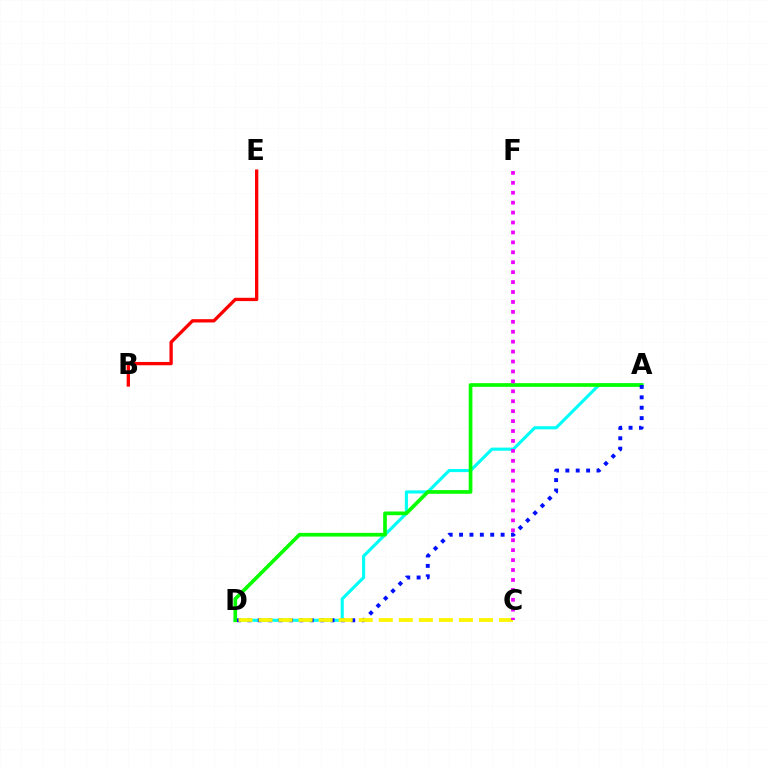{('A', 'D'): [{'color': '#00fff6', 'line_style': 'solid', 'thickness': 2.24}, {'color': '#08ff00', 'line_style': 'solid', 'thickness': 2.66}, {'color': '#0010ff', 'line_style': 'dotted', 'thickness': 2.82}], ('B', 'E'): [{'color': '#ff0000', 'line_style': 'solid', 'thickness': 2.38}], ('C', 'D'): [{'color': '#fcf500', 'line_style': 'dashed', 'thickness': 2.72}], ('C', 'F'): [{'color': '#ee00ff', 'line_style': 'dotted', 'thickness': 2.7}]}